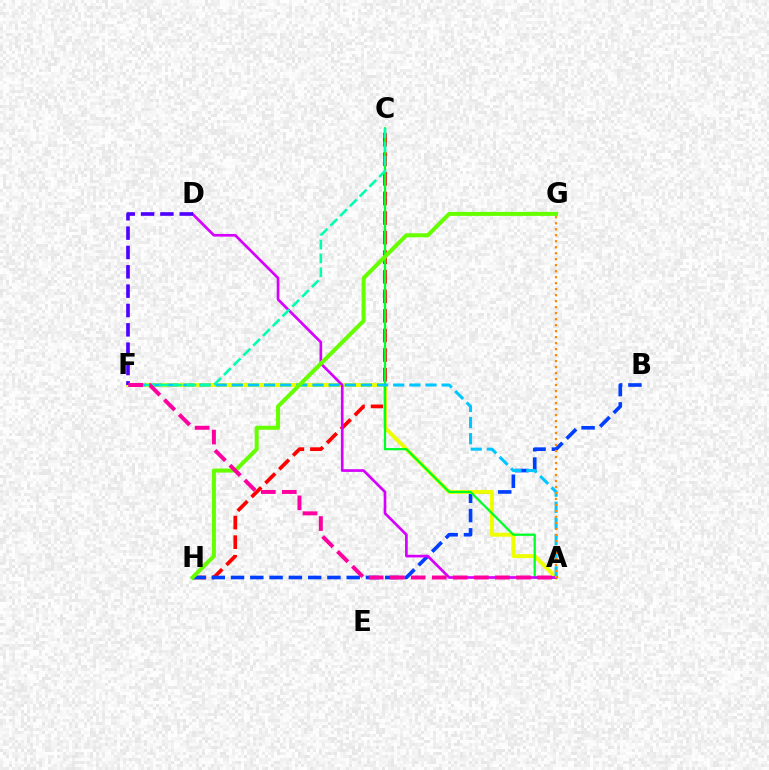{('C', 'H'): [{'color': '#ff0000', 'line_style': 'dashed', 'thickness': 2.66}], ('B', 'H'): [{'color': '#003fff', 'line_style': 'dashed', 'thickness': 2.62}], ('A', 'F'): [{'color': '#eeff00', 'line_style': 'solid', 'thickness': 2.85}, {'color': '#00c7ff', 'line_style': 'dashed', 'thickness': 2.19}, {'color': '#ff00a0', 'line_style': 'dashed', 'thickness': 2.86}], ('A', 'C'): [{'color': '#00ff27', 'line_style': 'solid', 'thickness': 1.62}], ('A', 'D'): [{'color': '#d600ff', 'line_style': 'solid', 'thickness': 1.93}], ('D', 'F'): [{'color': '#4f00ff', 'line_style': 'dashed', 'thickness': 2.63}], ('C', 'F'): [{'color': '#00ffaf', 'line_style': 'dashed', 'thickness': 1.88}], ('G', 'H'): [{'color': '#66ff00', 'line_style': 'solid', 'thickness': 2.9}], ('A', 'G'): [{'color': '#ff8800', 'line_style': 'dotted', 'thickness': 1.63}]}